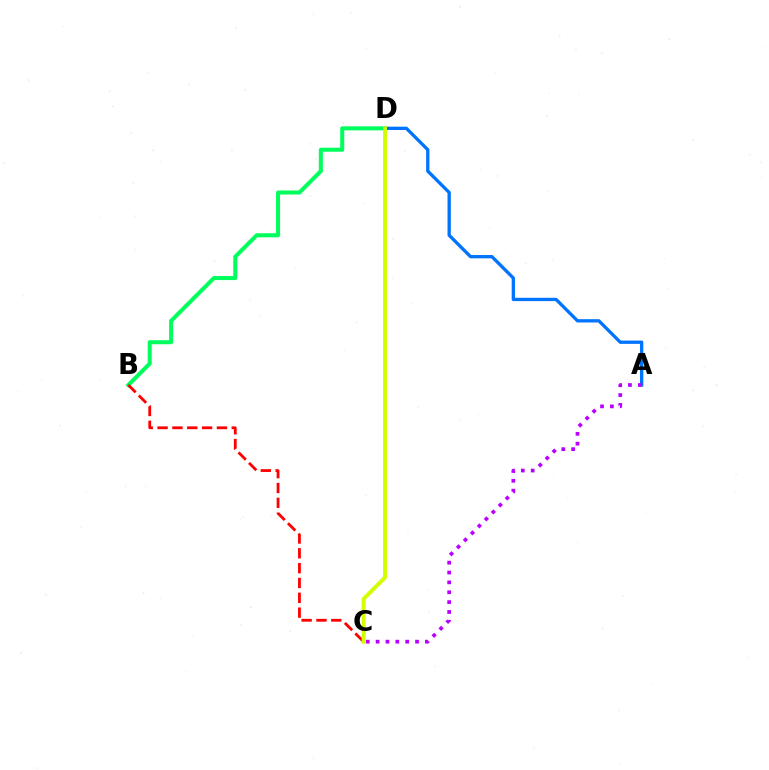{('B', 'D'): [{'color': '#00ff5c', 'line_style': 'solid', 'thickness': 2.91}], ('A', 'D'): [{'color': '#0074ff', 'line_style': 'solid', 'thickness': 2.38}], ('B', 'C'): [{'color': '#ff0000', 'line_style': 'dashed', 'thickness': 2.01}], ('A', 'C'): [{'color': '#b900ff', 'line_style': 'dotted', 'thickness': 2.68}], ('C', 'D'): [{'color': '#d1ff00', 'line_style': 'solid', 'thickness': 2.83}]}